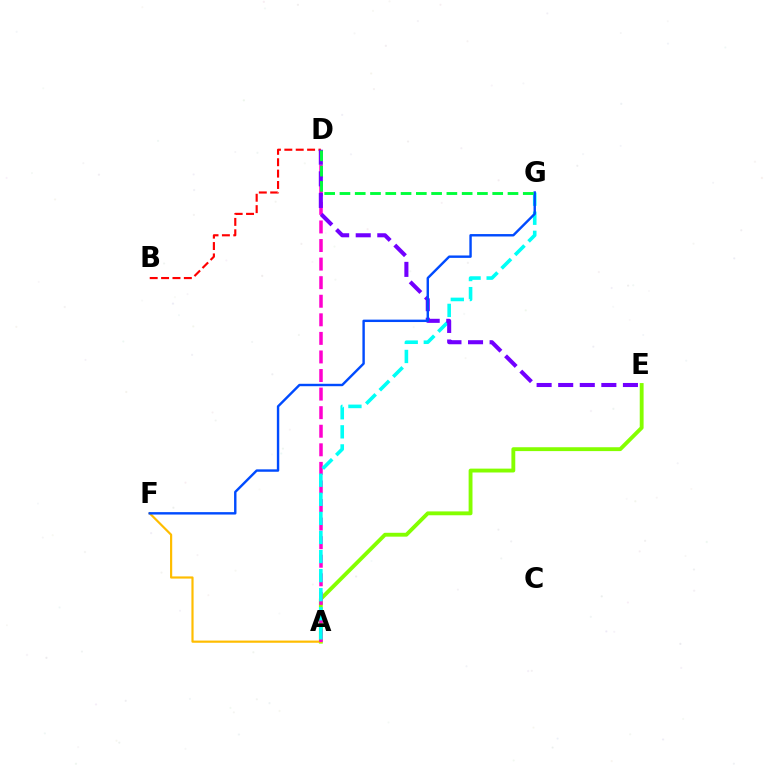{('A', 'E'): [{'color': '#84ff00', 'line_style': 'solid', 'thickness': 2.78}], ('B', 'D'): [{'color': '#ff0000', 'line_style': 'dashed', 'thickness': 1.55}], ('A', 'F'): [{'color': '#ffbd00', 'line_style': 'solid', 'thickness': 1.57}], ('A', 'D'): [{'color': '#ff00cf', 'line_style': 'dashed', 'thickness': 2.52}], ('A', 'G'): [{'color': '#00fff6', 'line_style': 'dashed', 'thickness': 2.59}], ('D', 'E'): [{'color': '#7200ff', 'line_style': 'dashed', 'thickness': 2.93}], ('F', 'G'): [{'color': '#004bff', 'line_style': 'solid', 'thickness': 1.74}], ('D', 'G'): [{'color': '#00ff39', 'line_style': 'dashed', 'thickness': 2.08}]}